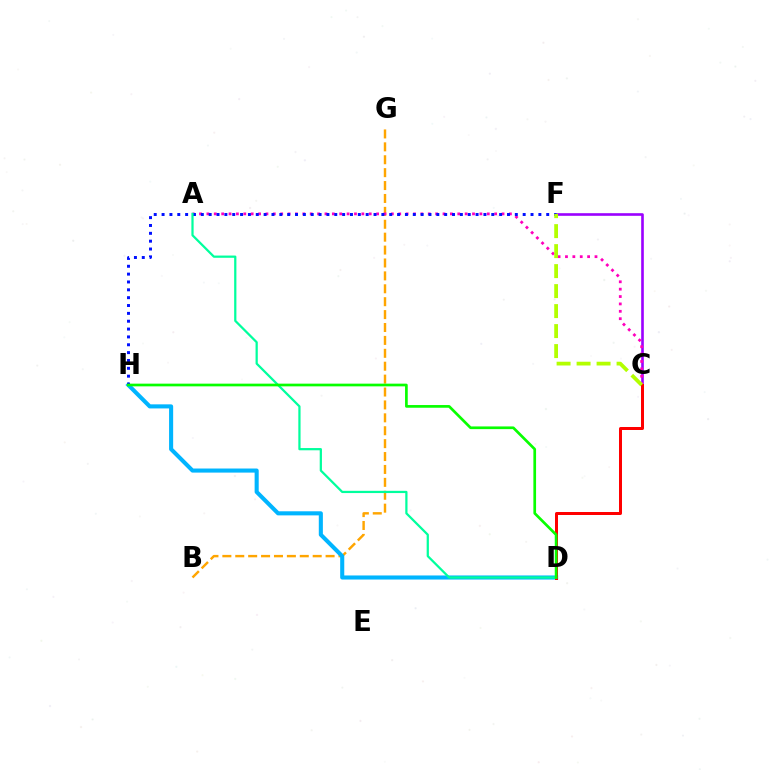{('B', 'G'): [{'color': '#ffa500', 'line_style': 'dashed', 'thickness': 1.75}], ('C', 'F'): [{'color': '#9b00ff', 'line_style': 'solid', 'thickness': 1.89}, {'color': '#b3ff00', 'line_style': 'dashed', 'thickness': 2.72}], ('A', 'C'): [{'color': '#ff00bd', 'line_style': 'dotted', 'thickness': 2.0}], ('D', 'H'): [{'color': '#00b5ff', 'line_style': 'solid', 'thickness': 2.94}, {'color': '#08ff00', 'line_style': 'solid', 'thickness': 1.94}], ('F', 'H'): [{'color': '#0010ff', 'line_style': 'dotted', 'thickness': 2.13}], ('C', 'D'): [{'color': '#ff0000', 'line_style': 'solid', 'thickness': 2.16}], ('A', 'D'): [{'color': '#00ff9d', 'line_style': 'solid', 'thickness': 1.61}]}